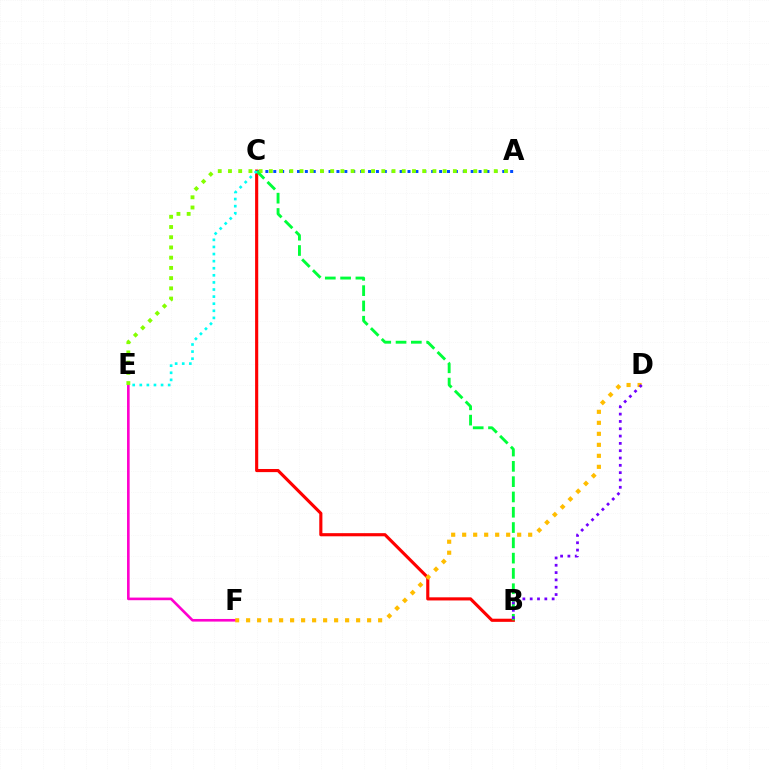{('B', 'C'): [{'color': '#ff0000', 'line_style': 'solid', 'thickness': 2.25}, {'color': '#00ff39', 'line_style': 'dashed', 'thickness': 2.08}], ('A', 'C'): [{'color': '#004bff', 'line_style': 'dotted', 'thickness': 2.15}], ('E', 'F'): [{'color': '#ff00cf', 'line_style': 'solid', 'thickness': 1.89}], ('A', 'E'): [{'color': '#84ff00', 'line_style': 'dotted', 'thickness': 2.78}], ('C', 'E'): [{'color': '#00fff6', 'line_style': 'dotted', 'thickness': 1.93}], ('D', 'F'): [{'color': '#ffbd00', 'line_style': 'dotted', 'thickness': 2.99}], ('B', 'D'): [{'color': '#7200ff', 'line_style': 'dotted', 'thickness': 1.99}]}